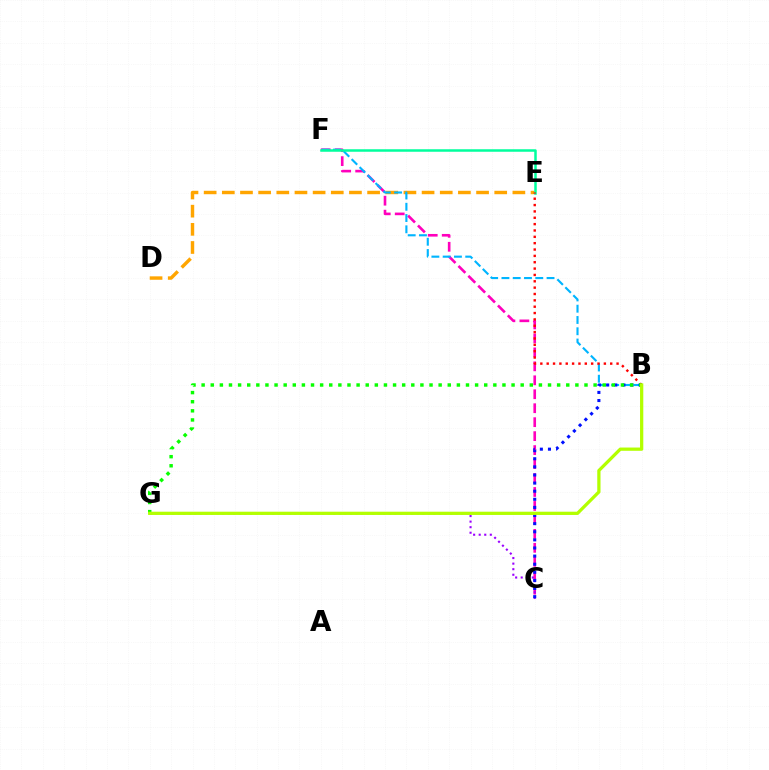{('C', 'F'): [{'color': '#ff00bd', 'line_style': 'dashed', 'thickness': 1.9}], ('D', 'E'): [{'color': '#ffa500', 'line_style': 'dashed', 'thickness': 2.47}], ('C', 'G'): [{'color': '#9b00ff', 'line_style': 'dotted', 'thickness': 1.51}], ('B', 'F'): [{'color': '#00b5ff', 'line_style': 'dashed', 'thickness': 1.53}], ('E', 'F'): [{'color': '#00ff9d', 'line_style': 'solid', 'thickness': 1.8}], ('B', 'C'): [{'color': '#0010ff', 'line_style': 'dotted', 'thickness': 2.2}], ('B', 'E'): [{'color': '#ff0000', 'line_style': 'dotted', 'thickness': 1.73}], ('B', 'G'): [{'color': '#08ff00', 'line_style': 'dotted', 'thickness': 2.48}, {'color': '#b3ff00', 'line_style': 'solid', 'thickness': 2.34}]}